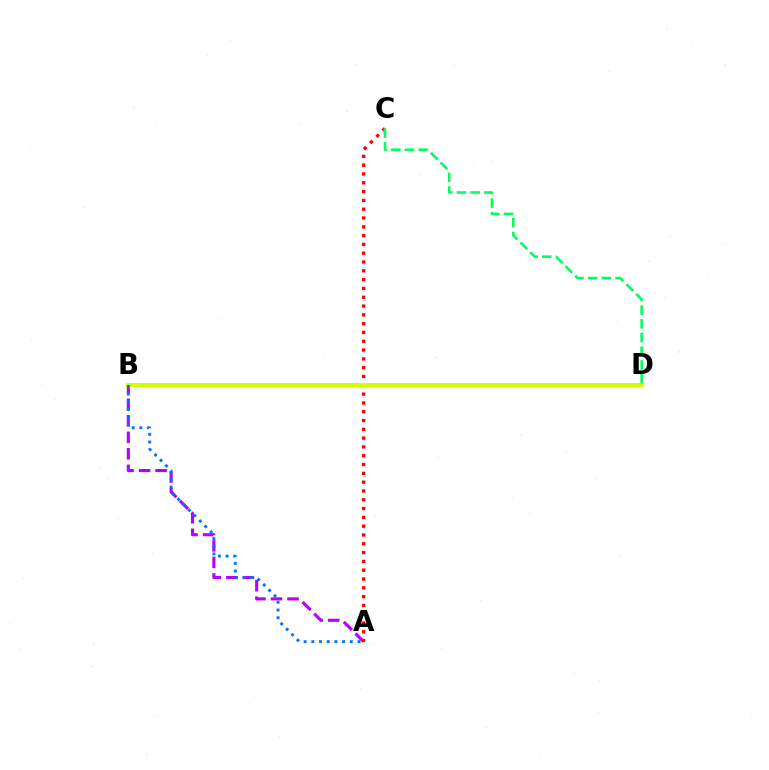{('A', 'B'): [{'color': '#b900ff', 'line_style': 'dashed', 'thickness': 2.24}, {'color': '#0074ff', 'line_style': 'dotted', 'thickness': 2.09}], ('A', 'C'): [{'color': '#ff0000', 'line_style': 'dotted', 'thickness': 2.39}], ('B', 'D'): [{'color': '#d1ff00', 'line_style': 'solid', 'thickness': 2.91}], ('C', 'D'): [{'color': '#00ff5c', 'line_style': 'dashed', 'thickness': 1.86}]}